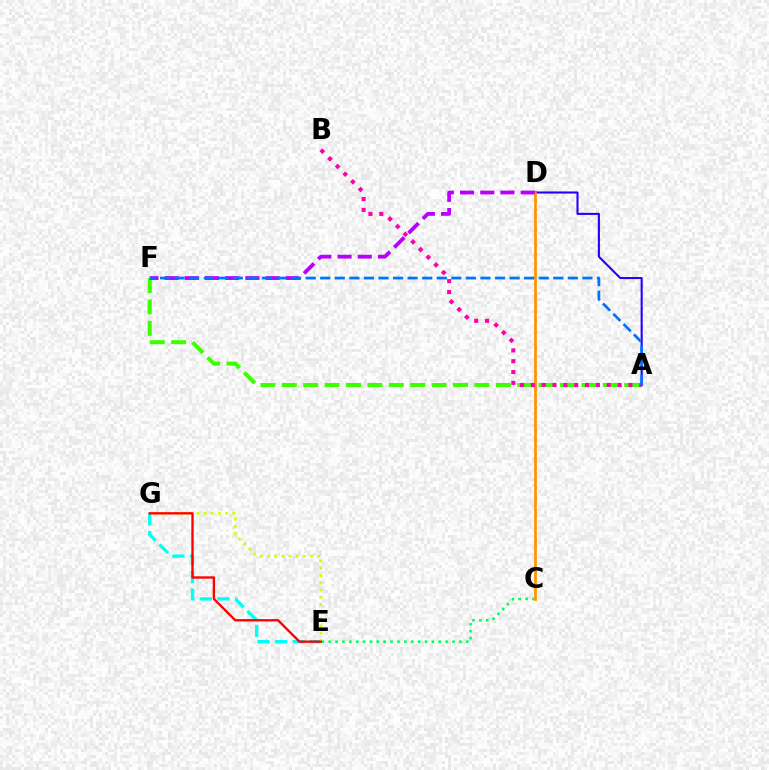{('C', 'E'): [{'color': '#00ff5c', 'line_style': 'dotted', 'thickness': 1.87}], ('A', 'F'): [{'color': '#3dff00', 'line_style': 'dashed', 'thickness': 2.91}, {'color': '#0074ff', 'line_style': 'dashed', 'thickness': 1.98}], ('E', 'G'): [{'color': '#00fff6', 'line_style': 'dashed', 'thickness': 2.39}, {'color': '#d1ff00', 'line_style': 'dotted', 'thickness': 1.95}, {'color': '#ff0000', 'line_style': 'solid', 'thickness': 1.69}], ('A', 'D'): [{'color': '#2500ff', 'line_style': 'solid', 'thickness': 1.5}], ('C', 'D'): [{'color': '#ff9400', 'line_style': 'solid', 'thickness': 1.98}], ('D', 'F'): [{'color': '#b900ff', 'line_style': 'dashed', 'thickness': 2.74}], ('A', 'B'): [{'color': '#ff00ac', 'line_style': 'dotted', 'thickness': 2.94}]}